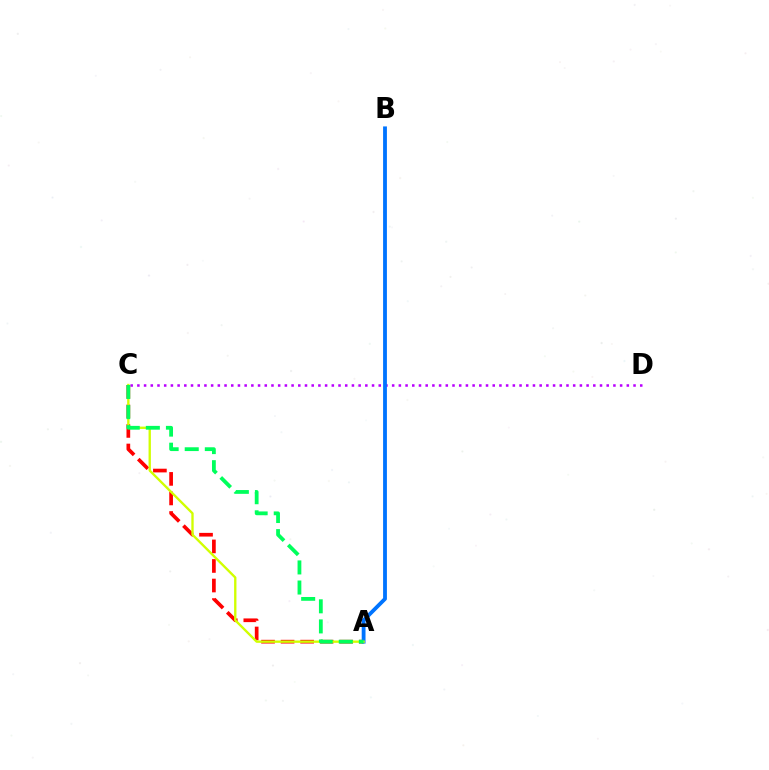{('A', 'C'): [{'color': '#ff0000', 'line_style': 'dashed', 'thickness': 2.66}, {'color': '#d1ff00', 'line_style': 'solid', 'thickness': 1.69}, {'color': '#00ff5c', 'line_style': 'dashed', 'thickness': 2.73}], ('C', 'D'): [{'color': '#b900ff', 'line_style': 'dotted', 'thickness': 1.82}], ('A', 'B'): [{'color': '#0074ff', 'line_style': 'solid', 'thickness': 2.75}]}